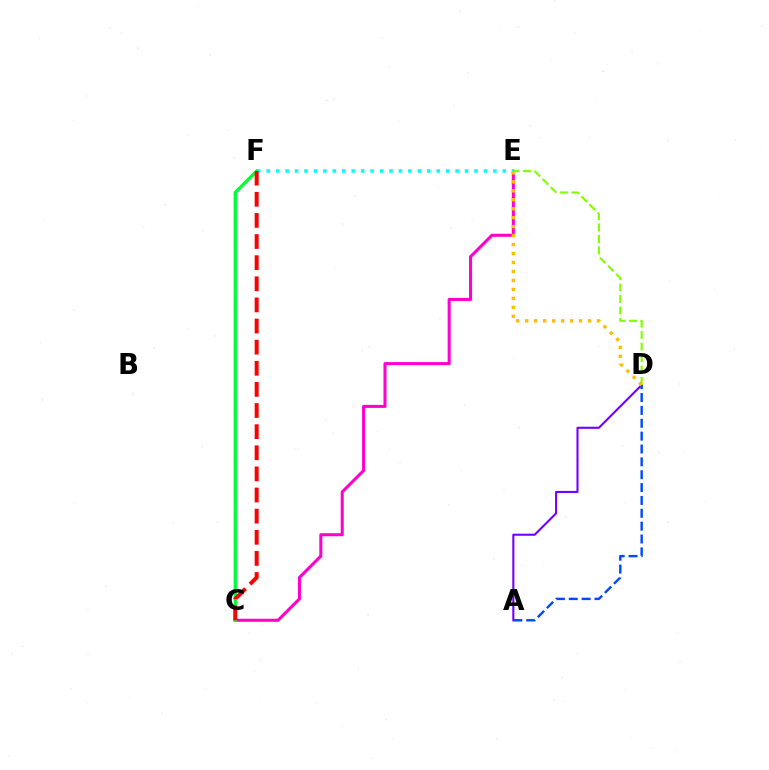{('C', 'E'): [{'color': '#ff00cf', 'line_style': 'solid', 'thickness': 2.2}], ('C', 'F'): [{'color': '#00ff39', 'line_style': 'solid', 'thickness': 2.41}, {'color': '#ff0000', 'line_style': 'dashed', 'thickness': 2.87}], ('A', 'D'): [{'color': '#7200ff', 'line_style': 'solid', 'thickness': 1.5}, {'color': '#004bff', 'line_style': 'dashed', 'thickness': 1.75}], ('E', 'F'): [{'color': '#00fff6', 'line_style': 'dotted', 'thickness': 2.57}], ('D', 'E'): [{'color': '#84ff00', 'line_style': 'dashed', 'thickness': 1.56}, {'color': '#ffbd00', 'line_style': 'dotted', 'thickness': 2.44}]}